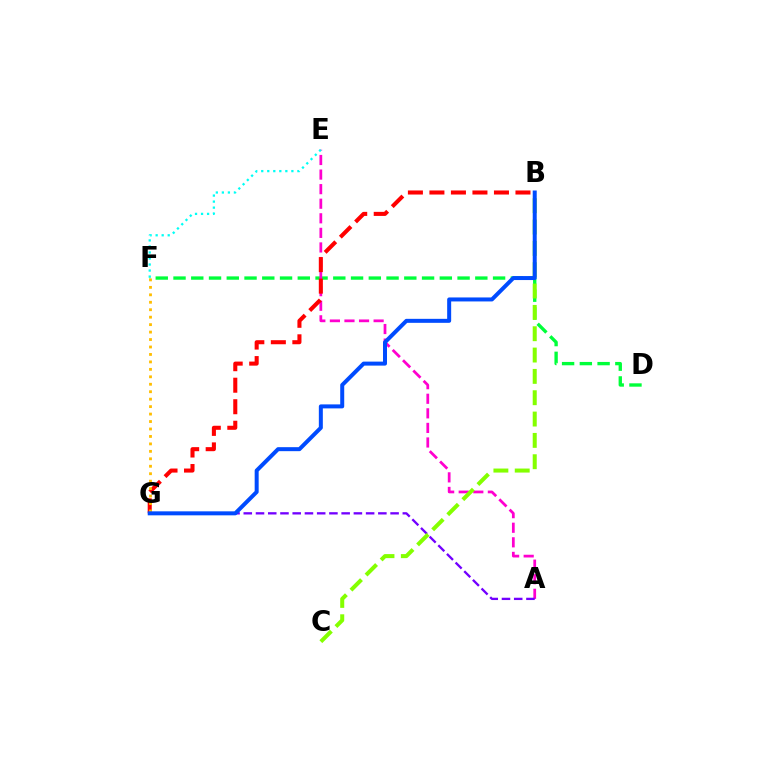{('D', 'F'): [{'color': '#00ff39', 'line_style': 'dashed', 'thickness': 2.41}], ('A', 'E'): [{'color': '#ff00cf', 'line_style': 'dashed', 'thickness': 1.98}], ('A', 'G'): [{'color': '#7200ff', 'line_style': 'dashed', 'thickness': 1.66}], ('B', 'C'): [{'color': '#84ff00', 'line_style': 'dashed', 'thickness': 2.9}], ('B', 'G'): [{'color': '#ff0000', 'line_style': 'dashed', 'thickness': 2.92}, {'color': '#004bff', 'line_style': 'solid', 'thickness': 2.88}], ('F', 'G'): [{'color': '#ffbd00', 'line_style': 'dotted', 'thickness': 2.03}], ('E', 'F'): [{'color': '#00fff6', 'line_style': 'dotted', 'thickness': 1.64}]}